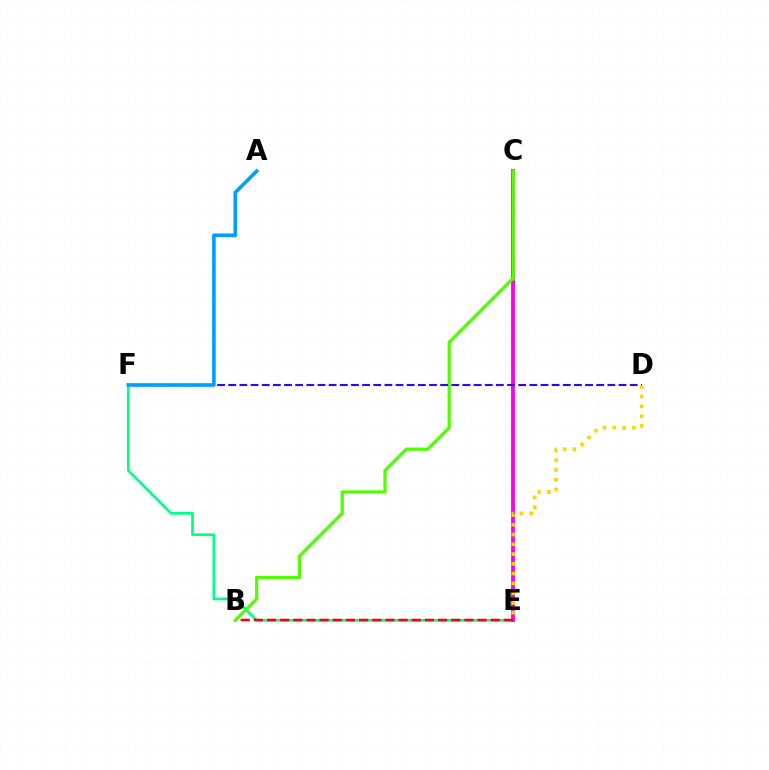{('E', 'F'): [{'color': '#00ff86', 'line_style': 'solid', 'thickness': 1.95}], ('C', 'E'): [{'color': '#ff00ed', 'line_style': 'solid', 'thickness': 2.76}], ('B', 'E'): [{'color': '#ff0000', 'line_style': 'dashed', 'thickness': 1.79}], ('B', 'C'): [{'color': '#4fff00', 'line_style': 'solid', 'thickness': 2.3}], ('D', 'F'): [{'color': '#3700ff', 'line_style': 'dashed', 'thickness': 1.51}], ('D', 'E'): [{'color': '#ffd500', 'line_style': 'dotted', 'thickness': 2.65}], ('A', 'F'): [{'color': '#009eff', 'line_style': 'solid', 'thickness': 2.61}]}